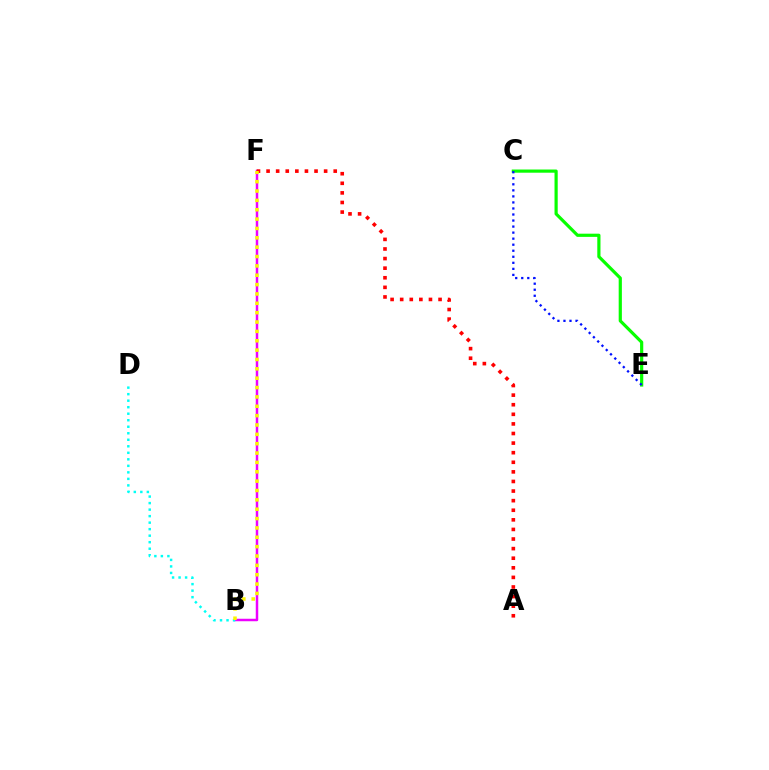{('C', 'E'): [{'color': '#08ff00', 'line_style': 'solid', 'thickness': 2.29}, {'color': '#0010ff', 'line_style': 'dotted', 'thickness': 1.64}], ('B', 'F'): [{'color': '#ee00ff', 'line_style': 'solid', 'thickness': 1.79}, {'color': '#fcf500', 'line_style': 'dotted', 'thickness': 2.54}], ('B', 'D'): [{'color': '#00fff6', 'line_style': 'dotted', 'thickness': 1.77}], ('A', 'F'): [{'color': '#ff0000', 'line_style': 'dotted', 'thickness': 2.61}]}